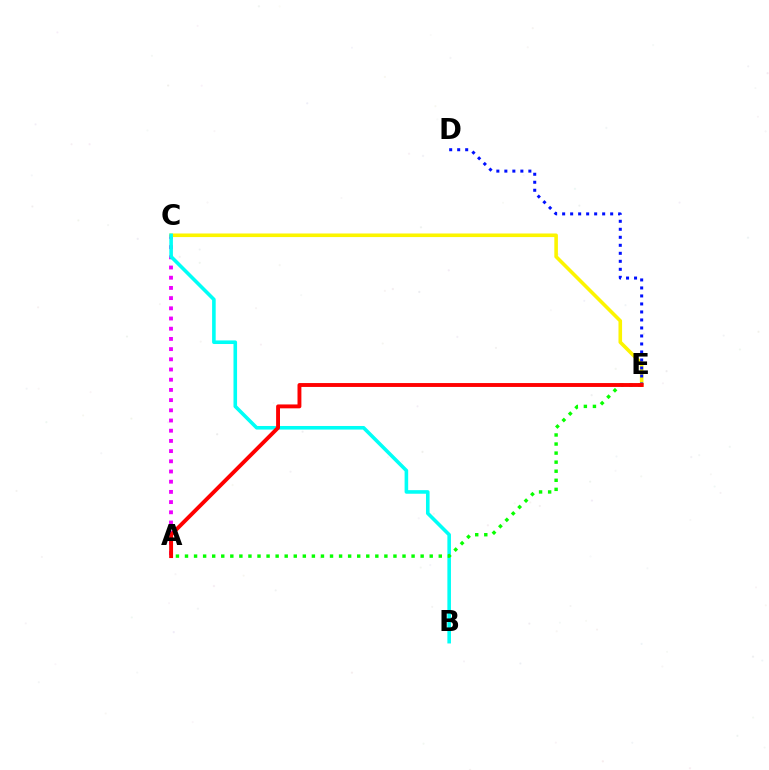{('A', 'C'): [{'color': '#ee00ff', 'line_style': 'dotted', 'thickness': 2.77}], ('C', 'E'): [{'color': '#fcf500', 'line_style': 'solid', 'thickness': 2.58}], ('B', 'C'): [{'color': '#00fff6', 'line_style': 'solid', 'thickness': 2.58}], ('A', 'E'): [{'color': '#08ff00', 'line_style': 'dotted', 'thickness': 2.46}, {'color': '#ff0000', 'line_style': 'solid', 'thickness': 2.8}], ('D', 'E'): [{'color': '#0010ff', 'line_style': 'dotted', 'thickness': 2.17}]}